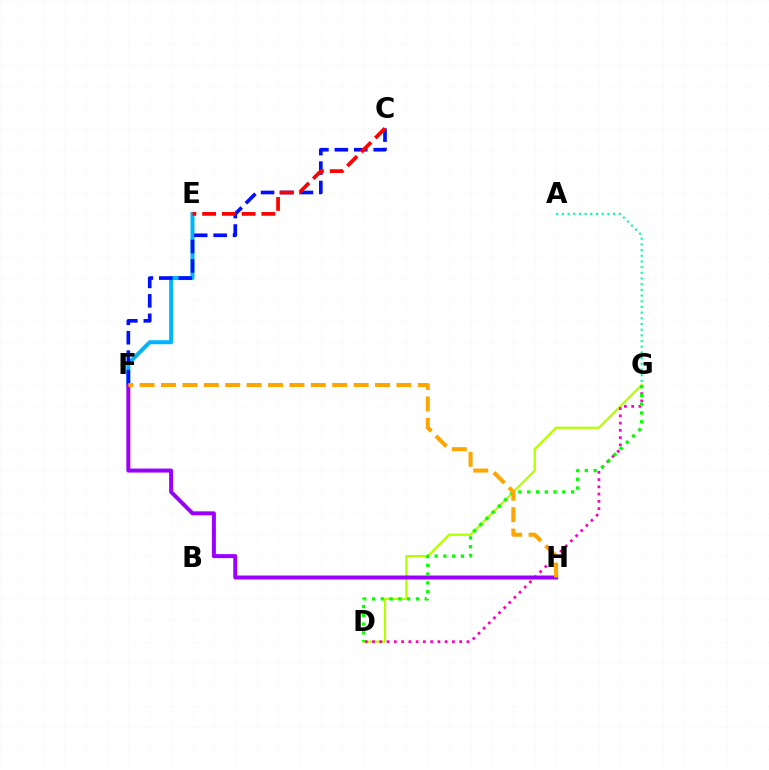{('D', 'G'): [{'color': '#b3ff00', 'line_style': 'solid', 'thickness': 1.61}, {'color': '#ff00bd', 'line_style': 'dotted', 'thickness': 1.97}, {'color': '#08ff00', 'line_style': 'dotted', 'thickness': 2.39}], ('E', 'F'): [{'color': '#00b5ff', 'line_style': 'solid', 'thickness': 2.88}], ('F', 'H'): [{'color': '#9b00ff', 'line_style': 'solid', 'thickness': 2.87}, {'color': '#ffa500', 'line_style': 'dashed', 'thickness': 2.91}], ('C', 'F'): [{'color': '#0010ff', 'line_style': 'dashed', 'thickness': 2.64}], ('C', 'E'): [{'color': '#ff0000', 'line_style': 'dashed', 'thickness': 2.68}], ('A', 'G'): [{'color': '#00ff9d', 'line_style': 'dotted', 'thickness': 1.55}]}